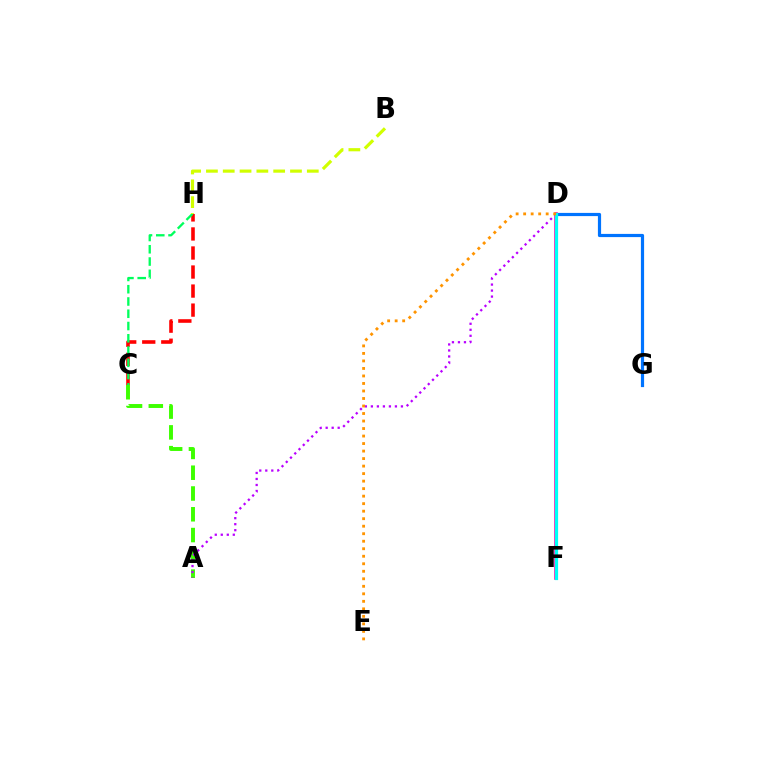{('A', 'C'): [{'color': '#3dff00', 'line_style': 'dashed', 'thickness': 2.82}], ('D', 'G'): [{'color': '#0074ff', 'line_style': 'solid', 'thickness': 2.3}], ('D', 'F'): [{'color': '#ff00ac', 'line_style': 'solid', 'thickness': 2.57}, {'color': '#2500ff', 'line_style': 'dashed', 'thickness': 2.07}, {'color': '#00fff6', 'line_style': 'solid', 'thickness': 2.31}], ('C', 'H'): [{'color': '#ff0000', 'line_style': 'dashed', 'thickness': 2.59}, {'color': '#00ff5c', 'line_style': 'dashed', 'thickness': 1.67}], ('B', 'H'): [{'color': '#d1ff00', 'line_style': 'dashed', 'thickness': 2.28}], ('A', 'D'): [{'color': '#b900ff', 'line_style': 'dotted', 'thickness': 1.63}], ('D', 'E'): [{'color': '#ff9400', 'line_style': 'dotted', 'thickness': 2.04}]}